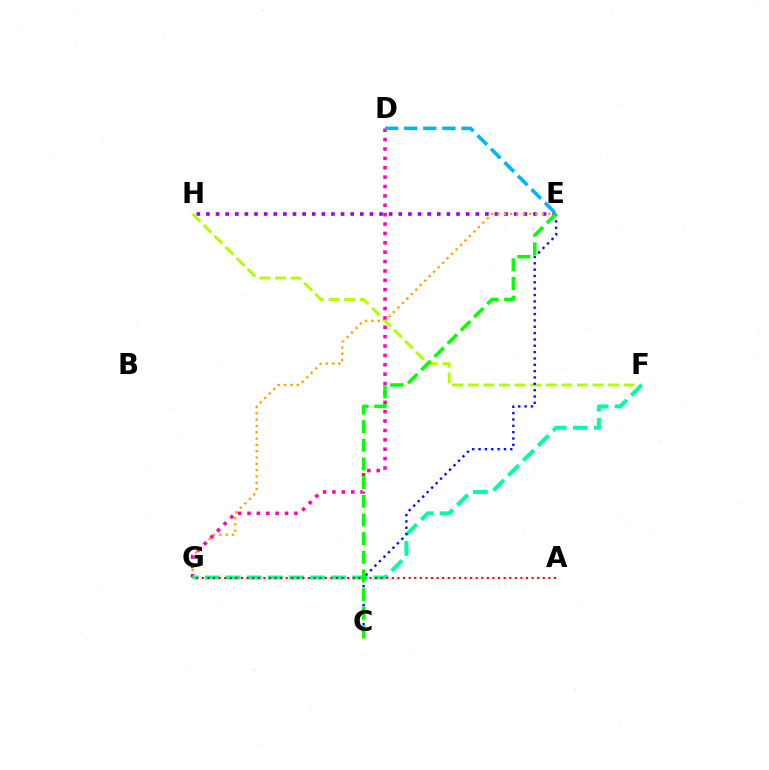{('E', 'H'): [{'color': '#9b00ff', 'line_style': 'dotted', 'thickness': 2.61}], ('E', 'G'): [{'color': '#ffa500', 'line_style': 'dotted', 'thickness': 1.72}], ('F', 'H'): [{'color': '#b3ff00', 'line_style': 'dashed', 'thickness': 2.12}], ('D', 'G'): [{'color': '#ff00bd', 'line_style': 'dotted', 'thickness': 2.55}], ('D', 'E'): [{'color': '#00b5ff', 'line_style': 'dashed', 'thickness': 2.59}], ('F', 'G'): [{'color': '#00ff9d', 'line_style': 'dashed', 'thickness': 2.86}], ('C', 'E'): [{'color': '#0010ff', 'line_style': 'dotted', 'thickness': 1.72}, {'color': '#08ff00', 'line_style': 'dashed', 'thickness': 2.54}], ('A', 'G'): [{'color': '#ff0000', 'line_style': 'dotted', 'thickness': 1.52}]}